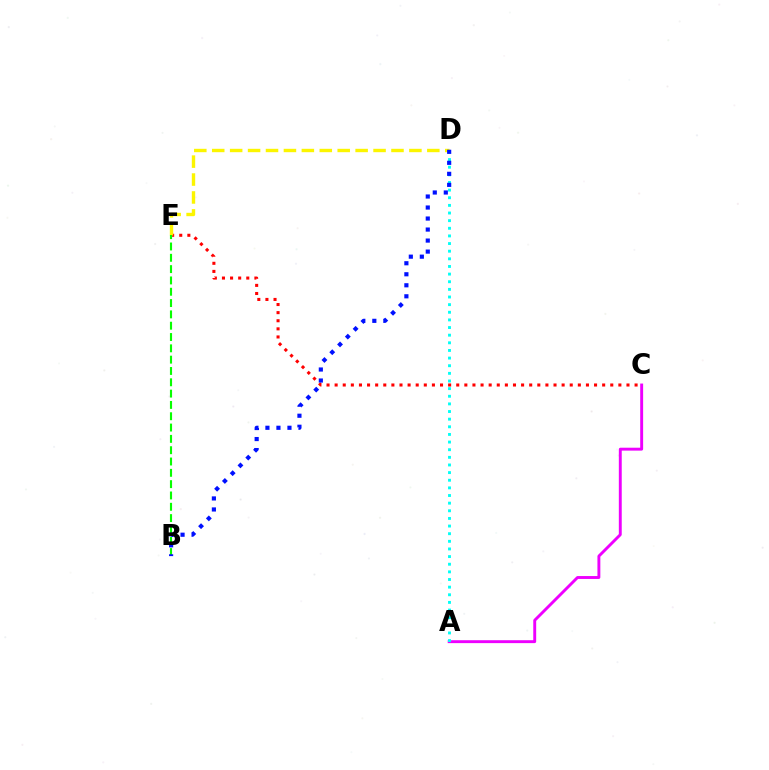{('A', 'C'): [{'color': '#ee00ff', 'line_style': 'solid', 'thickness': 2.09}], ('A', 'D'): [{'color': '#00fff6', 'line_style': 'dotted', 'thickness': 2.07}], ('C', 'E'): [{'color': '#ff0000', 'line_style': 'dotted', 'thickness': 2.2}], ('D', 'E'): [{'color': '#fcf500', 'line_style': 'dashed', 'thickness': 2.44}], ('B', 'E'): [{'color': '#08ff00', 'line_style': 'dashed', 'thickness': 1.54}], ('B', 'D'): [{'color': '#0010ff', 'line_style': 'dotted', 'thickness': 2.99}]}